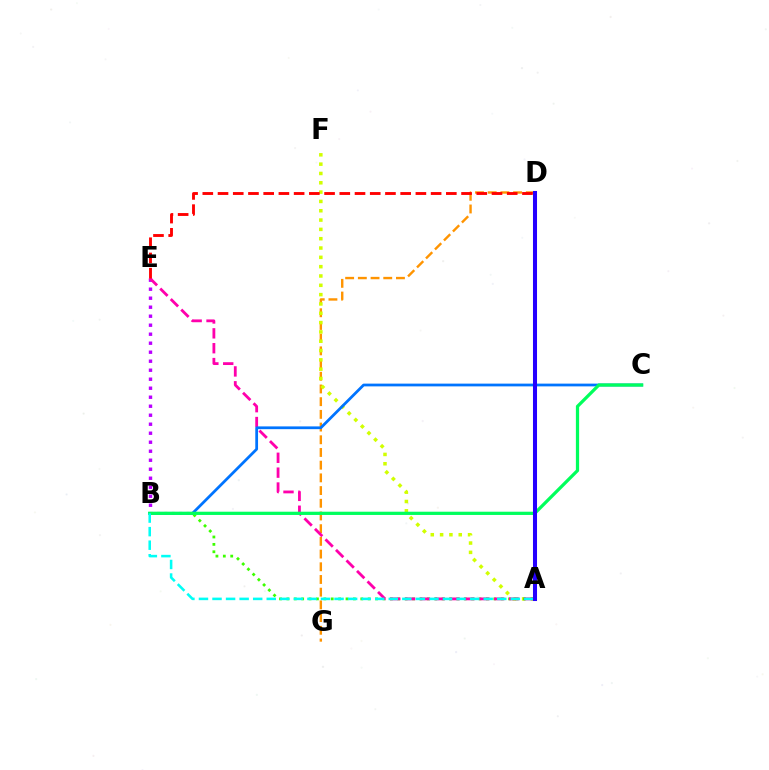{('D', 'G'): [{'color': '#ff9400', 'line_style': 'dashed', 'thickness': 1.73}], ('A', 'F'): [{'color': '#d1ff00', 'line_style': 'dotted', 'thickness': 2.53}], ('B', 'E'): [{'color': '#b900ff', 'line_style': 'dotted', 'thickness': 2.45}], ('A', 'B'): [{'color': '#3dff00', 'line_style': 'dotted', 'thickness': 2.01}, {'color': '#00fff6', 'line_style': 'dashed', 'thickness': 1.84}], ('A', 'E'): [{'color': '#ff00ac', 'line_style': 'dashed', 'thickness': 2.02}], ('D', 'E'): [{'color': '#ff0000', 'line_style': 'dashed', 'thickness': 2.07}], ('B', 'C'): [{'color': '#0074ff', 'line_style': 'solid', 'thickness': 1.99}, {'color': '#00ff5c', 'line_style': 'solid', 'thickness': 2.33}], ('A', 'D'): [{'color': '#2500ff', 'line_style': 'solid', 'thickness': 2.92}]}